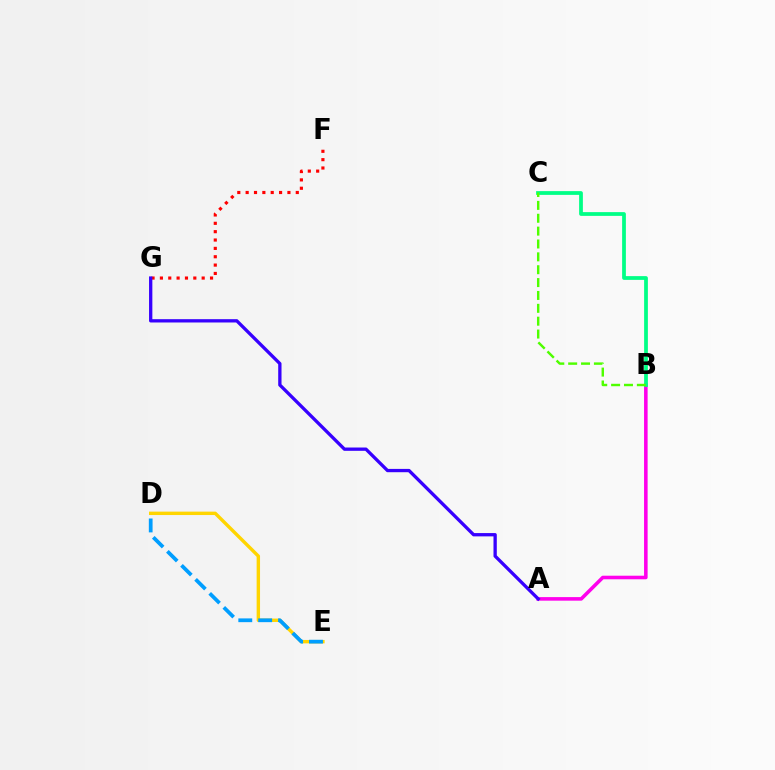{('A', 'B'): [{'color': '#ff00ed', 'line_style': 'solid', 'thickness': 2.57}], ('D', 'E'): [{'color': '#ffd500', 'line_style': 'solid', 'thickness': 2.45}, {'color': '#009eff', 'line_style': 'dashed', 'thickness': 2.7}], ('B', 'C'): [{'color': '#00ff86', 'line_style': 'solid', 'thickness': 2.71}, {'color': '#4fff00', 'line_style': 'dashed', 'thickness': 1.75}], ('F', 'G'): [{'color': '#ff0000', 'line_style': 'dotted', 'thickness': 2.27}], ('A', 'G'): [{'color': '#3700ff', 'line_style': 'solid', 'thickness': 2.38}]}